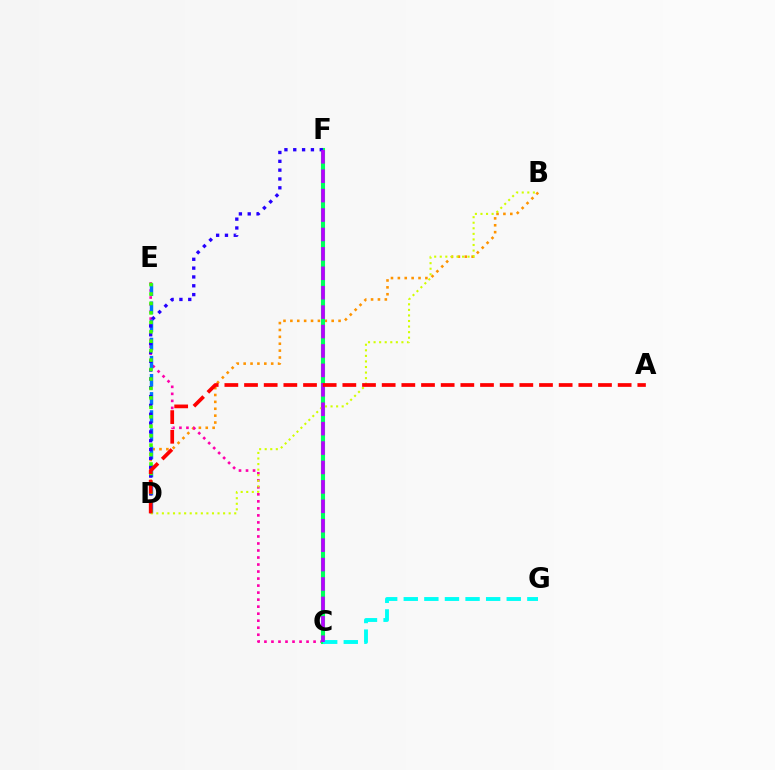{('B', 'D'): [{'color': '#ff9400', 'line_style': 'dotted', 'thickness': 1.87}, {'color': '#d1ff00', 'line_style': 'dotted', 'thickness': 1.51}], ('C', 'E'): [{'color': '#ff00ac', 'line_style': 'dotted', 'thickness': 1.91}], ('D', 'E'): [{'color': '#0074ff', 'line_style': 'dashed', 'thickness': 2.46}, {'color': '#3dff00', 'line_style': 'dotted', 'thickness': 2.57}], ('C', 'F'): [{'color': '#00ff5c', 'line_style': 'solid', 'thickness': 2.95}, {'color': '#b900ff', 'line_style': 'dashed', 'thickness': 2.64}], ('D', 'F'): [{'color': '#2500ff', 'line_style': 'dotted', 'thickness': 2.4}], ('C', 'G'): [{'color': '#00fff6', 'line_style': 'dashed', 'thickness': 2.8}], ('A', 'D'): [{'color': '#ff0000', 'line_style': 'dashed', 'thickness': 2.67}]}